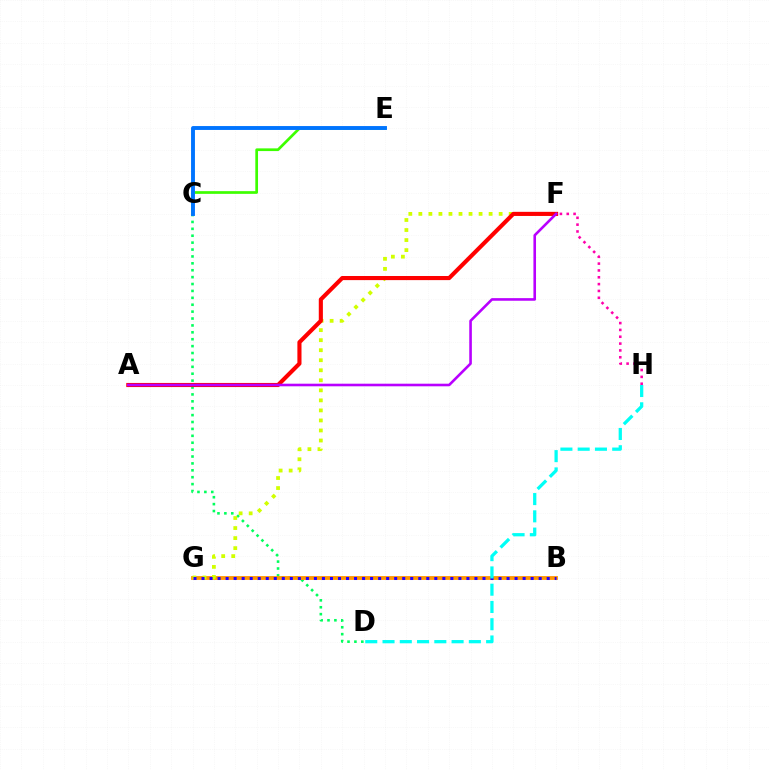{('F', 'H'): [{'color': '#ff00ac', 'line_style': 'dotted', 'thickness': 1.86}], ('C', 'D'): [{'color': '#00ff5c', 'line_style': 'dotted', 'thickness': 1.87}], ('B', 'G'): [{'color': '#ff9400', 'line_style': 'solid', 'thickness': 2.74}, {'color': '#2500ff', 'line_style': 'dotted', 'thickness': 2.18}], ('C', 'E'): [{'color': '#3dff00', 'line_style': 'solid', 'thickness': 1.95}, {'color': '#0074ff', 'line_style': 'solid', 'thickness': 2.8}], ('F', 'G'): [{'color': '#d1ff00', 'line_style': 'dotted', 'thickness': 2.73}], ('D', 'H'): [{'color': '#00fff6', 'line_style': 'dashed', 'thickness': 2.35}], ('A', 'F'): [{'color': '#ff0000', 'line_style': 'solid', 'thickness': 2.96}, {'color': '#b900ff', 'line_style': 'solid', 'thickness': 1.88}]}